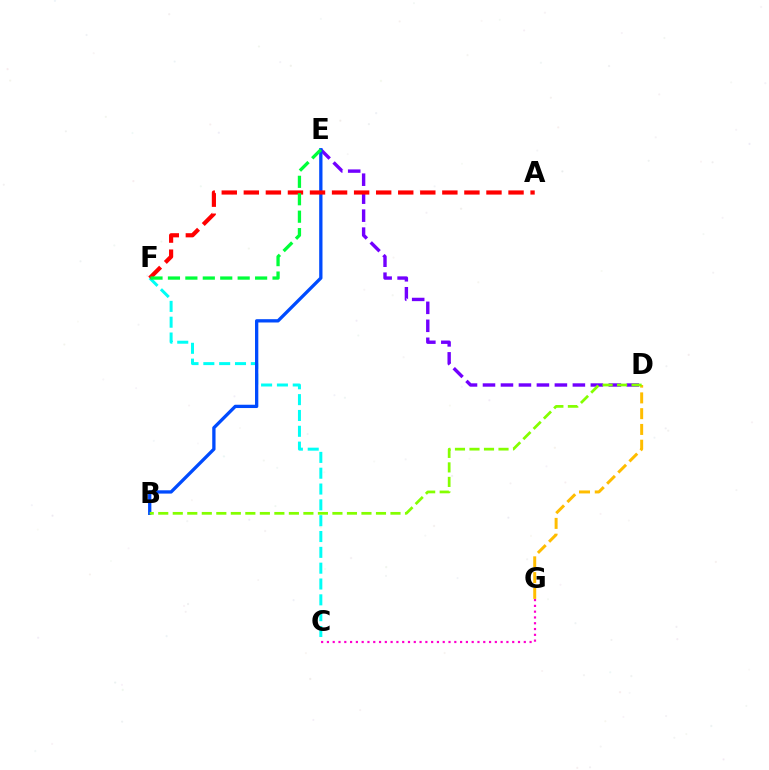{('C', 'F'): [{'color': '#00fff6', 'line_style': 'dashed', 'thickness': 2.15}], ('D', 'E'): [{'color': '#7200ff', 'line_style': 'dashed', 'thickness': 2.44}], ('C', 'G'): [{'color': '#ff00cf', 'line_style': 'dotted', 'thickness': 1.57}], ('D', 'G'): [{'color': '#ffbd00', 'line_style': 'dashed', 'thickness': 2.14}], ('B', 'E'): [{'color': '#004bff', 'line_style': 'solid', 'thickness': 2.38}], ('A', 'F'): [{'color': '#ff0000', 'line_style': 'dashed', 'thickness': 3.0}], ('E', 'F'): [{'color': '#00ff39', 'line_style': 'dashed', 'thickness': 2.37}], ('B', 'D'): [{'color': '#84ff00', 'line_style': 'dashed', 'thickness': 1.97}]}